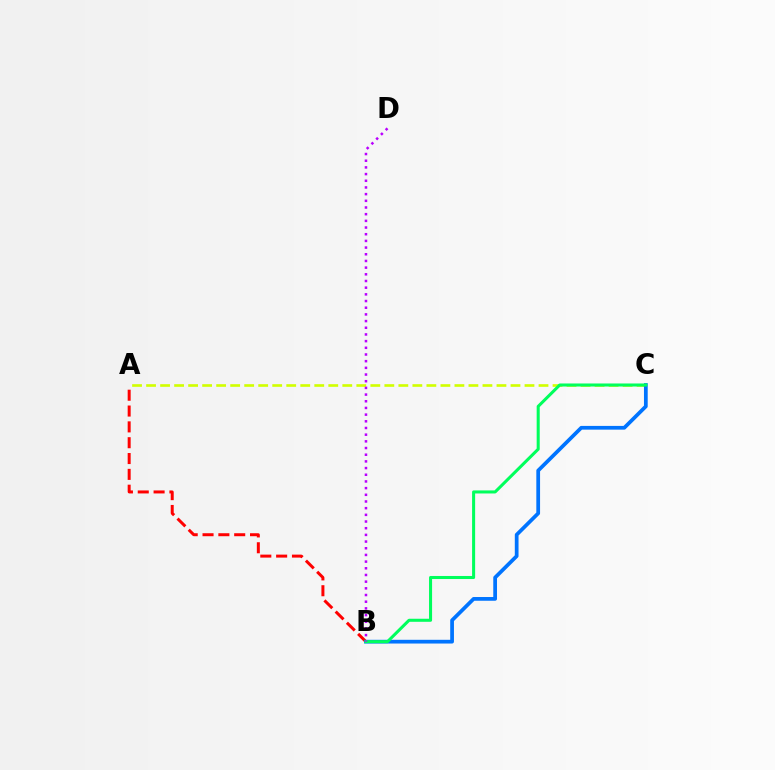{('A', 'B'): [{'color': '#ff0000', 'line_style': 'dashed', 'thickness': 2.15}], ('A', 'C'): [{'color': '#d1ff00', 'line_style': 'dashed', 'thickness': 1.9}], ('B', 'C'): [{'color': '#0074ff', 'line_style': 'solid', 'thickness': 2.69}, {'color': '#00ff5c', 'line_style': 'solid', 'thickness': 2.19}], ('B', 'D'): [{'color': '#b900ff', 'line_style': 'dotted', 'thickness': 1.82}]}